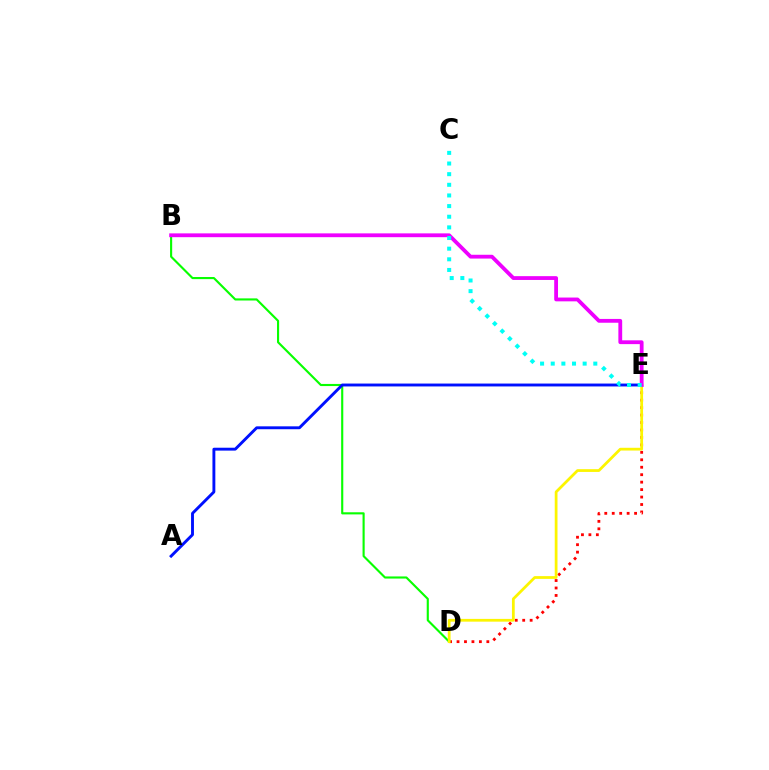{('D', 'E'): [{'color': '#ff0000', 'line_style': 'dotted', 'thickness': 2.02}, {'color': '#fcf500', 'line_style': 'solid', 'thickness': 1.99}], ('B', 'D'): [{'color': '#08ff00', 'line_style': 'solid', 'thickness': 1.53}], ('A', 'E'): [{'color': '#0010ff', 'line_style': 'solid', 'thickness': 2.08}], ('B', 'E'): [{'color': '#ee00ff', 'line_style': 'solid', 'thickness': 2.74}], ('C', 'E'): [{'color': '#00fff6', 'line_style': 'dotted', 'thickness': 2.89}]}